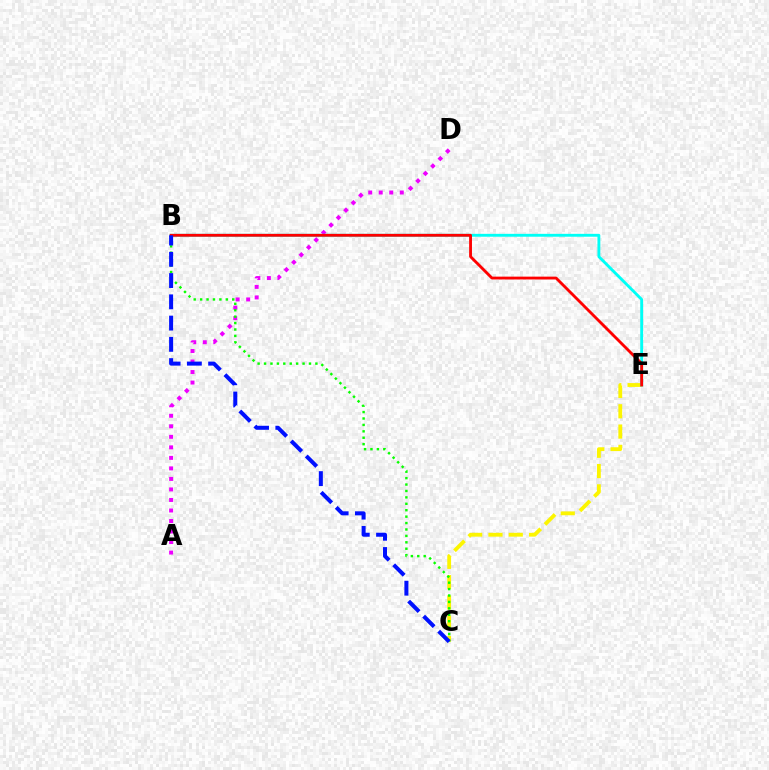{('A', 'D'): [{'color': '#ee00ff', 'line_style': 'dotted', 'thickness': 2.86}], ('C', 'E'): [{'color': '#fcf500', 'line_style': 'dashed', 'thickness': 2.76}], ('B', 'E'): [{'color': '#00fff6', 'line_style': 'solid', 'thickness': 2.07}, {'color': '#ff0000', 'line_style': 'solid', 'thickness': 2.04}], ('B', 'C'): [{'color': '#08ff00', 'line_style': 'dotted', 'thickness': 1.74}, {'color': '#0010ff', 'line_style': 'dashed', 'thickness': 2.89}]}